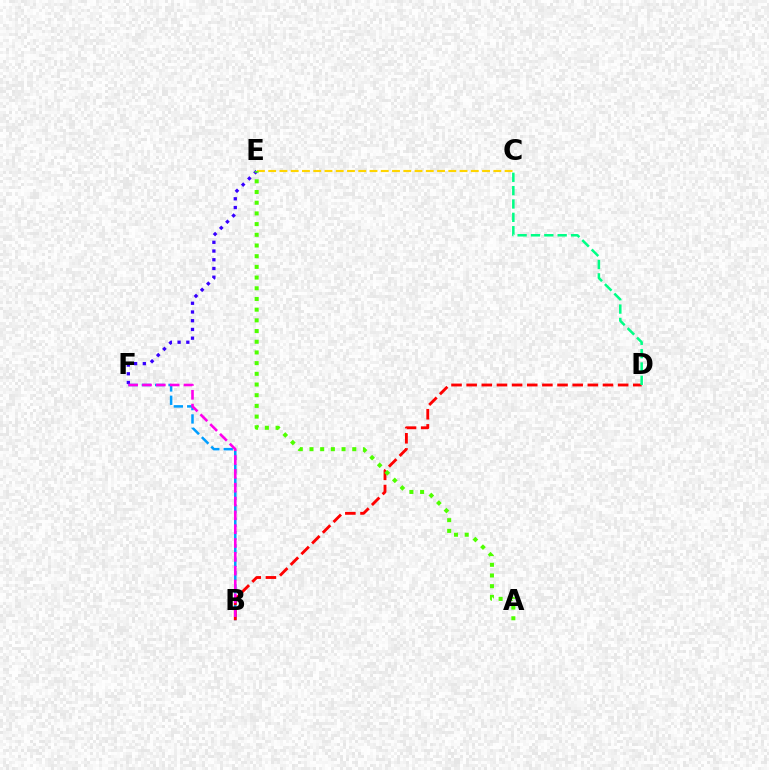{('B', 'F'): [{'color': '#009eff', 'line_style': 'dashed', 'thickness': 1.81}, {'color': '#ff00ed', 'line_style': 'dashed', 'thickness': 1.88}], ('E', 'F'): [{'color': '#3700ff', 'line_style': 'dotted', 'thickness': 2.37}], ('C', 'E'): [{'color': '#ffd500', 'line_style': 'dashed', 'thickness': 1.53}], ('B', 'D'): [{'color': '#ff0000', 'line_style': 'dashed', 'thickness': 2.06}], ('A', 'E'): [{'color': '#4fff00', 'line_style': 'dotted', 'thickness': 2.91}], ('C', 'D'): [{'color': '#00ff86', 'line_style': 'dashed', 'thickness': 1.81}]}